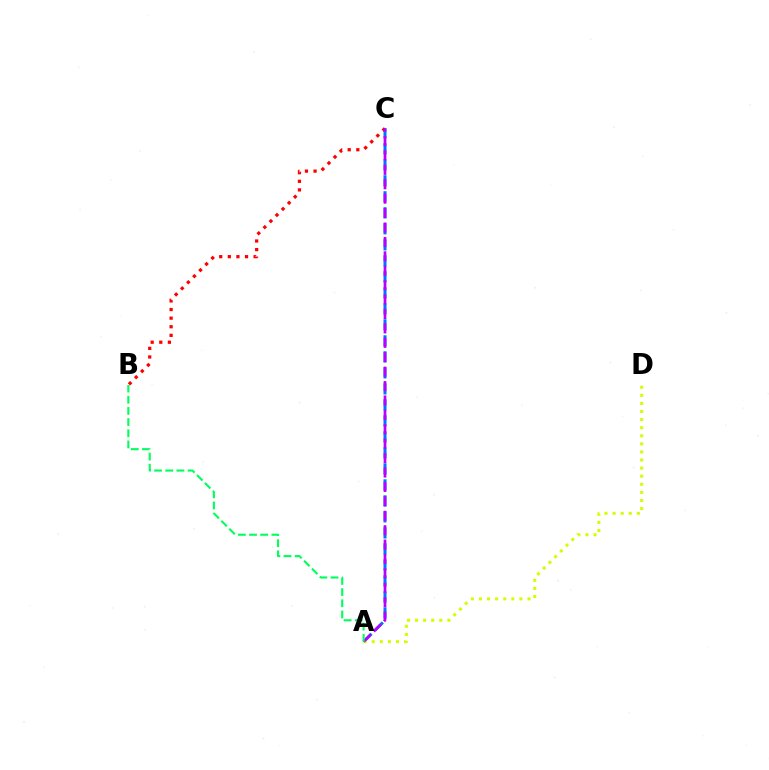{('A', 'C'): [{'color': '#0074ff', 'line_style': 'dashed', 'thickness': 2.17}, {'color': '#b900ff', 'line_style': 'dashed', 'thickness': 1.96}], ('A', 'D'): [{'color': '#d1ff00', 'line_style': 'dotted', 'thickness': 2.2}], ('B', 'C'): [{'color': '#ff0000', 'line_style': 'dotted', 'thickness': 2.34}], ('A', 'B'): [{'color': '#00ff5c', 'line_style': 'dashed', 'thickness': 1.52}]}